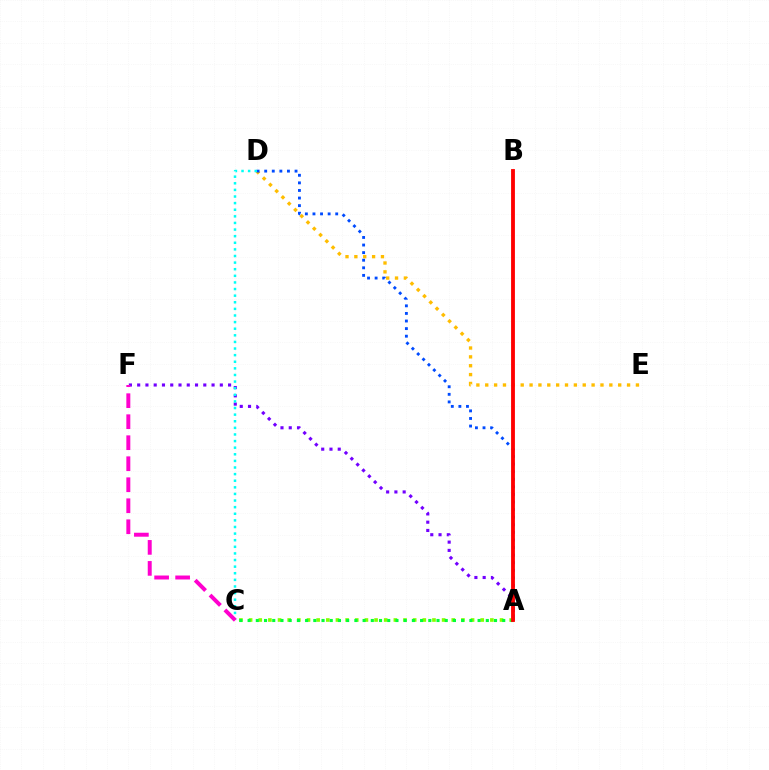{('D', 'E'): [{'color': '#ffbd00', 'line_style': 'dotted', 'thickness': 2.41}], ('A', 'C'): [{'color': '#84ff00', 'line_style': 'dotted', 'thickness': 2.62}, {'color': '#00ff39', 'line_style': 'dotted', 'thickness': 2.23}], ('A', 'F'): [{'color': '#7200ff', 'line_style': 'dotted', 'thickness': 2.25}], ('A', 'D'): [{'color': '#004bff', 'line_style': 'dotted', 'thickness': 2.06}], ('C', 'D'): [{'color': '#00fff6', 'line_style': 'dotted', 'thickness': 1.8}], ('A', 'B'): [{'color': '#ff0000', 'line_style': 'solid', 'thickness': 2.76}], ('C', 'F'): [{'color': '#ff00cf', 'line_style': 'dashed', 'thickness': 2.85}]}